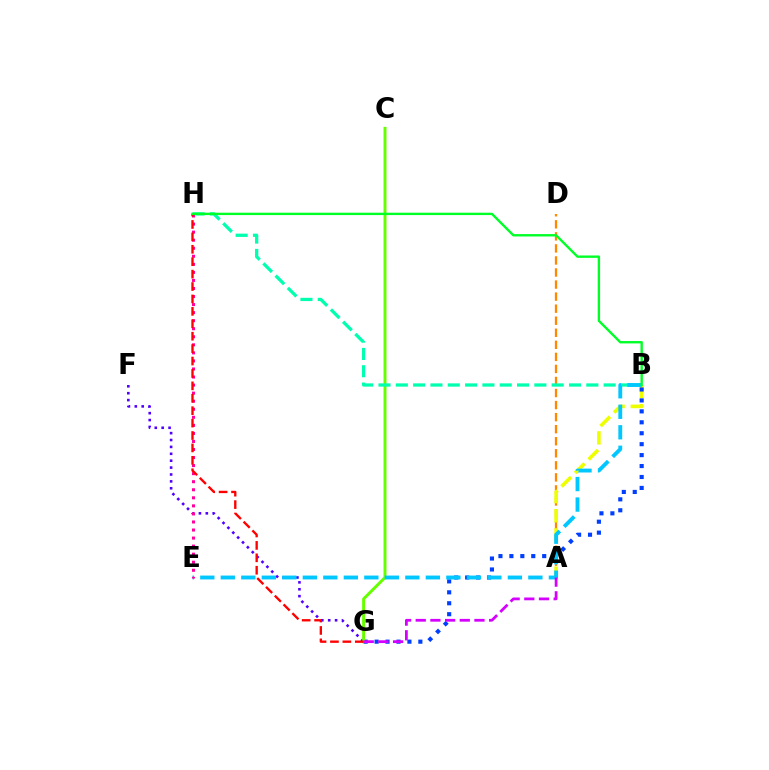{('A', 'D'): [{'color': '#ff8800', 'line_style': 'dashed', 'thickness': 1.64}], ('A', 'B'): [{'color': '#eeff00', 'line_style': 'dashed', 'thickness': 2.6}], ('B', 'G'): [{'color': '#003fff', 'line_style': 'dotted', 'thickness': 2.97}], ('F', 'G'): [{'color': '#4f00ff', 'line_style': 'dotted', 'thickness': 1.87}], ('C', 'G'): [{'color': '#66ff00', 'line_style': 'solid', 'thickness': 2.13}], ('B', 'H'): [{'color': '#00ffaf', 'line_style': 'dashed', 'thickness': 2.35}, {'color': '#00ff27', 'line_style': 'solid', 'thickness': 1.71}], ('B', 'E'): [{'color': '#00c7ff', 'line_style': 'dashed', 'thickness': 2.79}], ('E', 'H'): [{'color': '#ff00a0', 'line_style': 'dotted', 'thickness': 2.19}], ('A', 'G'): [{'color': '#d600ff', 'line_style': 'dashed', 'thickness': 1.99}], ('G', 'H'): [{'color': '#ff0000', 'line_style': 'dashed', 'thickness': 1.69}]}